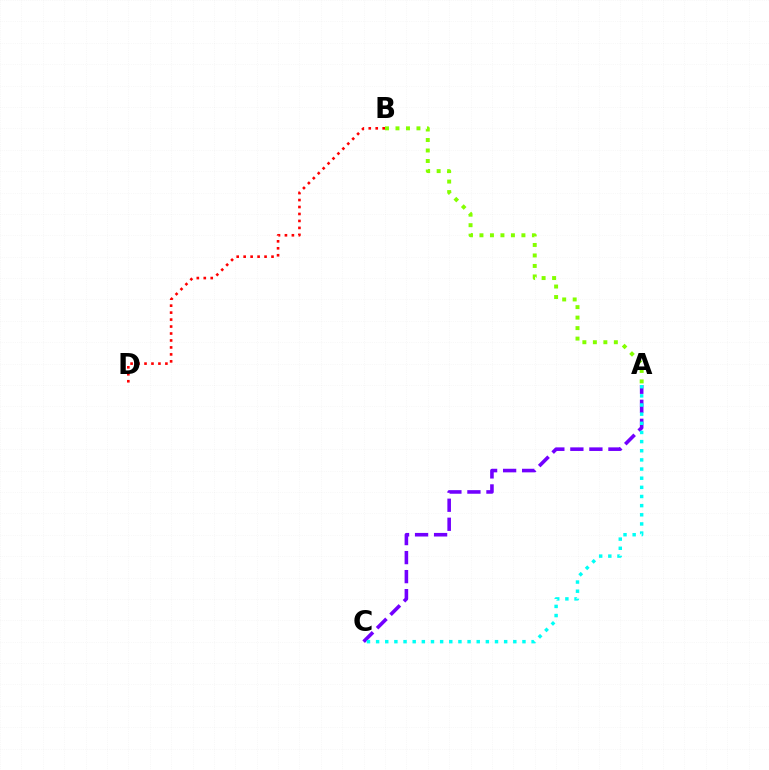{('A', 'B'): [{'color': '#84ff00', 'line_style': 'dotted', 'thickness': 2.85}], ('A', 'C'): [{'color': '#7200ff', 'line_style': 'dashed', 'thickness': 2.58}, {'color': '#00fff6', 'line_style': 'dotted', 'thickness': 2.49}], ('B', 'D'): [{'color': '#ff0000', 'line_style': 'dotted', 'thickness': 1.89}]}